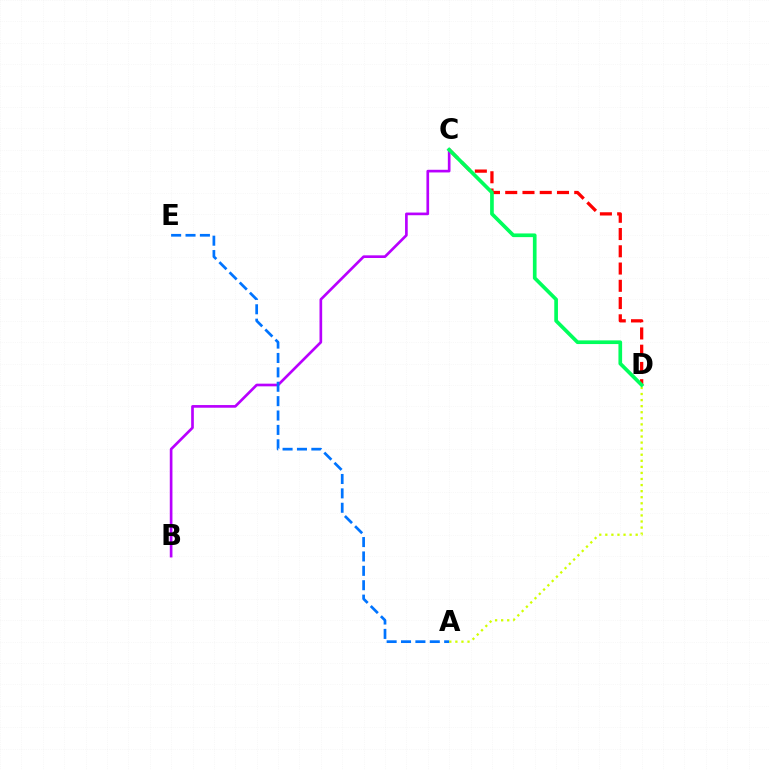{('C', 'D'): [{'color': '#ff0000', 'line_style': 'dashed', 'thickness': 2.34}, {'color': '#00ff5c', 'line_style': 'solid', 'thickness': 2.65}], ('B', 'C'): [{'color': '#b900ff', 'line_style': 'solid', 'thickness': 1.92}], ('A', 'D'): [{'color': '#d1ff00', 'line_style': 'dotted', 'thickness': 1.65}], ('A', 'E'): [{'color': '#0074ff', 'line_style': 'dashed', 'thickness': 1.95}]}